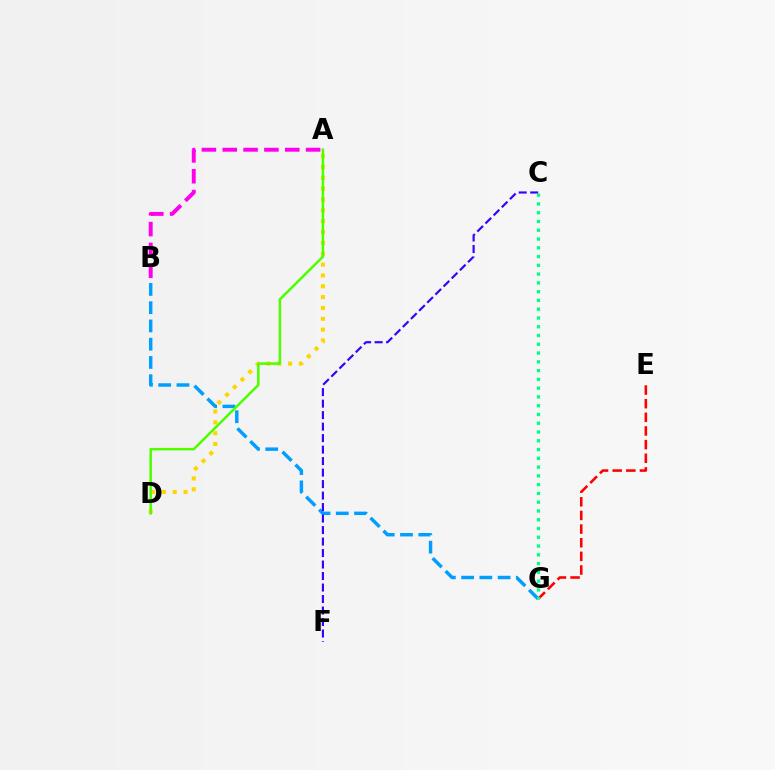{('A', 'D'): [{'color': '#ffd500', 'line_style': 'dotted', 'thickness': 2.95}, {'color': '#4fff00', 'line_style': 'solid', 'thickness': 1.82}], ('E', 'G'): [{'color': '#ff0000', 'line_style': 'dashed', 'thickness': 1.85}], ('B', 'G'): [{'color': '#009eff', 'line_style': 'dashed', 'thickness': 2.48}], ('C', 'F'): [{'color': '#3700ff', 'line_style': 'dashed', 'thickness': 1.56}], ('C', 'G'): [{'color': '#00ff86', 'line_style': 'dotted', 'thickness': 2.38}], ('A', 'B'): [{'color': '#ff00ed', 'line_style': 'dashed', 'thickness': 2.83}]}